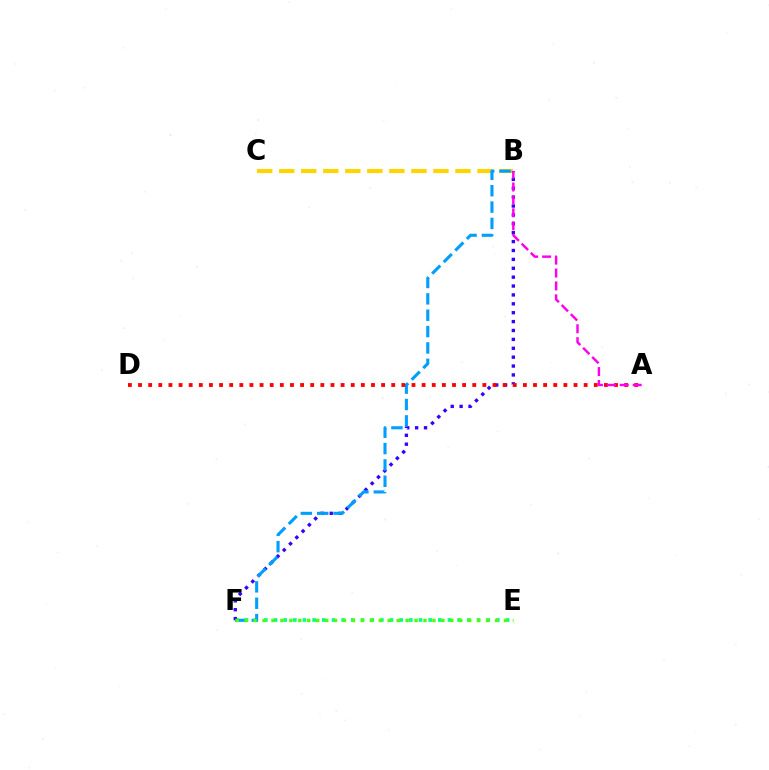{('B', 'C'): [{'color': '#ffd500', 'line_style': 'dashed', 'thickness': 2.99}], ('E', 'F'): [{'color': '#00ff86', 'line_style': 'dotted', 'thickness': 2.63}, {'color': '#4fff00', 'line_style': 'dotted', 'thickness': 2.43}], ('B', 'F'): [{'color': '#3700ff', 'line_style': 'dotted', 'thickness': 2.42}, {'color': '#009eff', 'line_style': 'dashed', 'thickness': 2.22}], ('A', 'D'): [{'color': '#ff0000', 'line_style': 'dotted', 'thickness': 2.75}], ('A', 'B'): [{'color': '#ff00ed', 'line_style': 'dashed', 'thickness': 1.76}]}